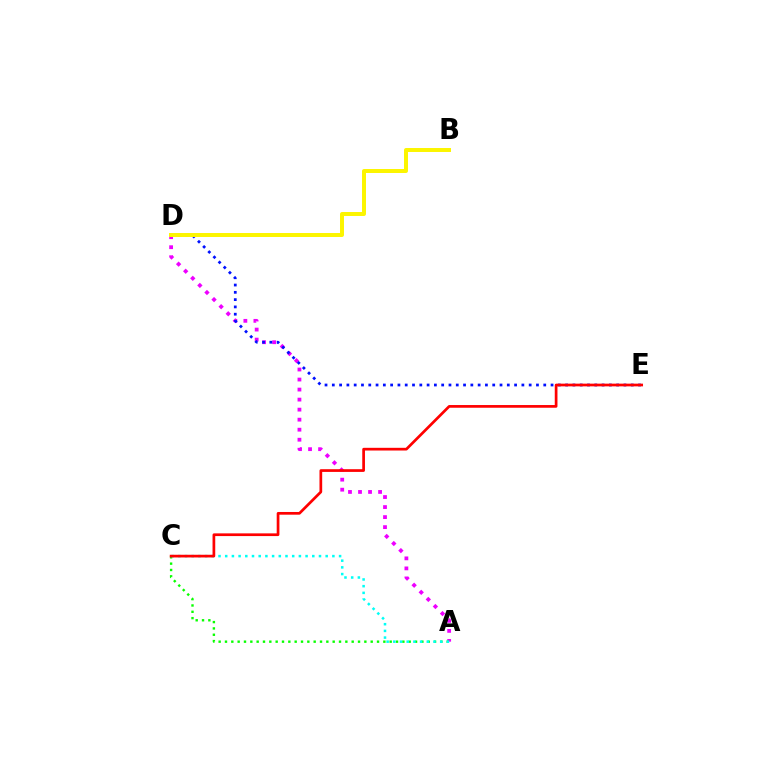{('A', 'D'): [{'color': '#ee00ff', 'line_style': 'dotted', 'thickness': 2.72}], ('D', 'E'): [{'color': '#0010ff', 'line_style': 'dotted', 'thickness': 1.98}], ('A', 'C'): [{'color': '#08ff00', 'line_style': 'dotted', 'thickness': 1.72}, {'color': '#00fff6', 'line_style': 'dotted', 'thickness': 1.82}], ('B', 'D'): [{'color': '#fcf500', 'line_style': 'solid', 'thickness': 2.86}], ('C', 'E'): [{'color': '#ff0000', 'line_style': 'solid', 'thickness': 1.95}]}